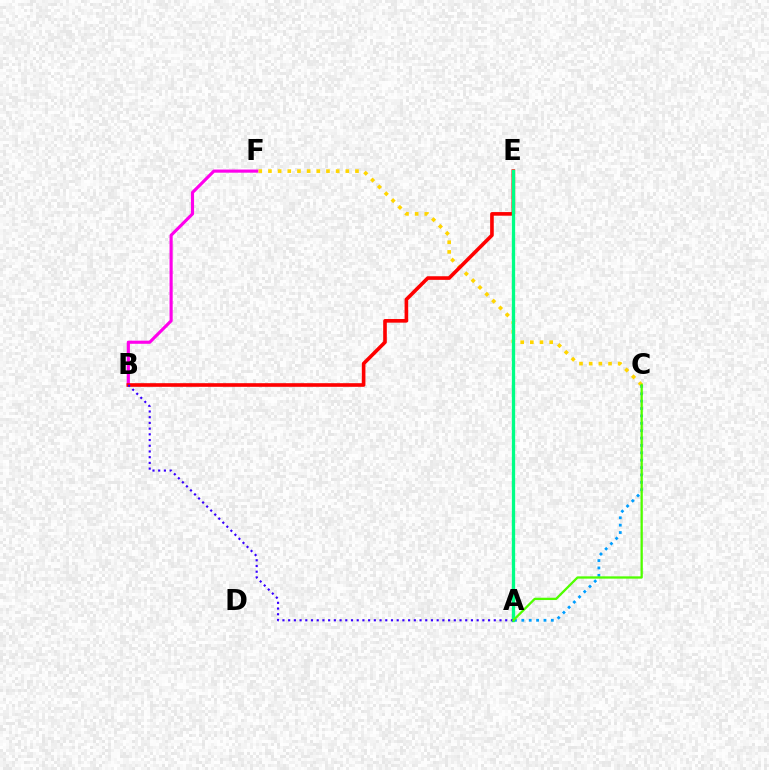{('C', 'F'): [{'color': '#ffd500', 'line_style': 'dotted', 'thickness': 2.63}], ('A', 'C'): [{'color': '#009eff', 'line_style': 'dotted', 'thickness': 2.01}, {'color': '#4fff00', 'line_style': 'solid', 'thickness': 1.65}], ('B', 'F'): [{'color': '#ff00ed', 'line_style': 'solid', 'thickness': 2.26}], ('B', 'E'): [{'color': '#ff0000', 'line_style': 'solid', 'thickness': 2.61}], ('A', 'E'): [{'color': '#00ff86', 'line_style': 'solid', 'thickness': 2.38}], ('A', 'B'): [{'color': '#3700ff', 'line_style': 'dotted', 'thickness': 1.55}]}